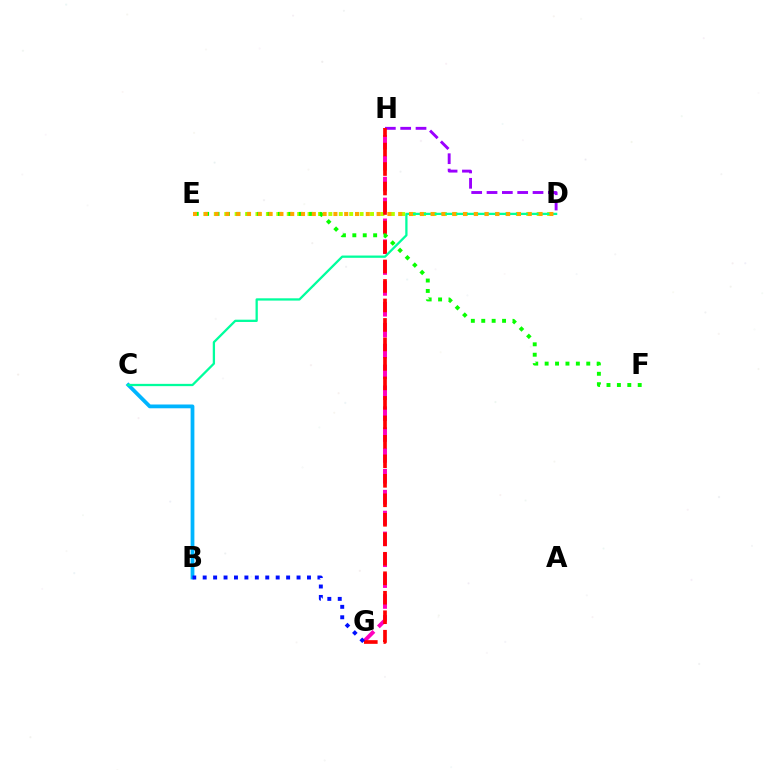{('G', 'H'): [{'color': '#ff00bd', 'line_style': 'dashed', 'thickness': 2.84}, {'color': '#ff0000', 'line_style': 'dashed', 'thickness': 2.65}], ('D', 'E'): [{'color': '#b3ff00', 'line_style': 'dotted', 'thickness': 2.83}, {'color': '#ffa500', 'line_style': 'dotted', 'thickness': 2.93}], ('D', 'H'): [{'color': '#9b00ff', 'line_style': 'dashed', 'thickness': 2.08}], ('B', 'C'): [{'color': '#00b5ff', 'line_style': 'solid', 'thickness': 2.72}], ('C', 'D'): [{'color': '#00ff9d', 'line_style': 'solid', 'thickness': 1.64}], ('E', 'F'): [{'color': '#08ff00', 'line_style': 'dotted', 'thickness': 2.83}], ('B', 'G'): [{'color': '#0010ff', 'line_style': 'dotted', 'thickness': 2.83}]}